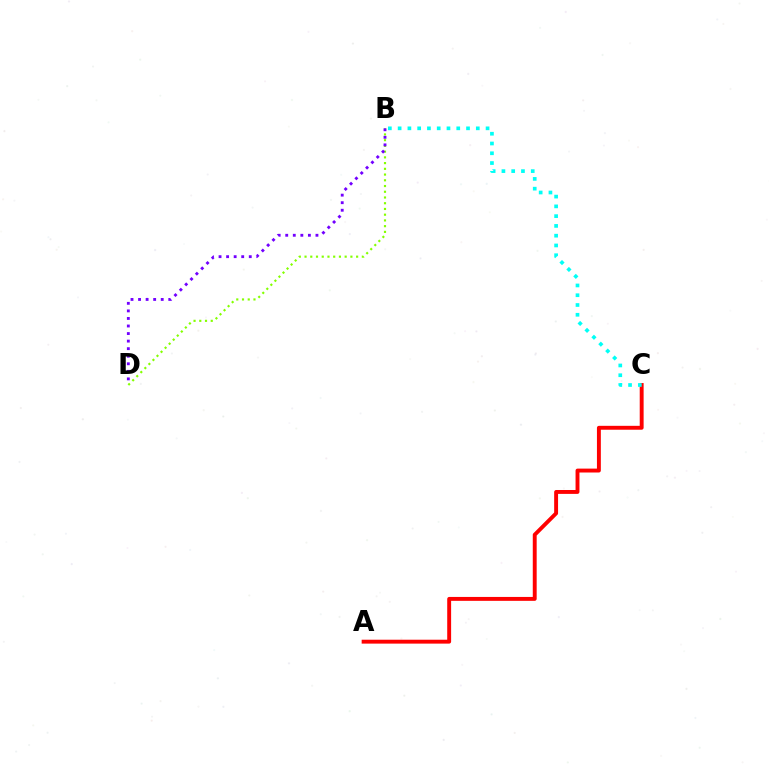{('B', 'D'): [{'color': '#84ff00', 'line_style': 'dotted', 'thickness': 1.56}, {'color': '#7200ff', 'line_style': 'dotted', 'thickness': 2.05}], ('A', 'C'): [{'color': '#ff0000', 'line_style': 'solid', 'thickness': 2.81}], ('B', 'C'): [{'color': '#00fff6', 'line_style': 'dotted', 'thickness': 2.66}]}